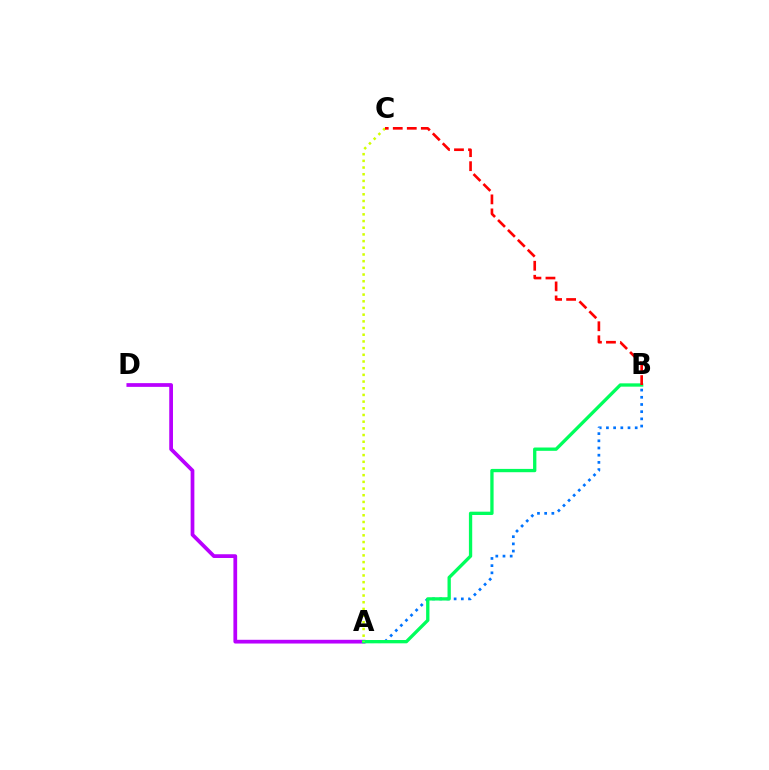{('A', 'B'): [{'color': '#0074ff', 'line_style': 'dotted', 'thickness': 1.95}, {'color': '#00ff5c', 'line_style': 'solid', 'thickness': 2.38}], ('A', 'D'): [{'color': '#b900ff', 'line_style': 'solid', 'thickness': 2.69}], ('A', 'C'): [{'color': '#d1ff00', 'line_style': 'dotted', 'thickness': 1.82}], ('B', 'C'): [{'color': '#ff0000', 'line_style': 'dashed', 'thickness': 1.9}]}